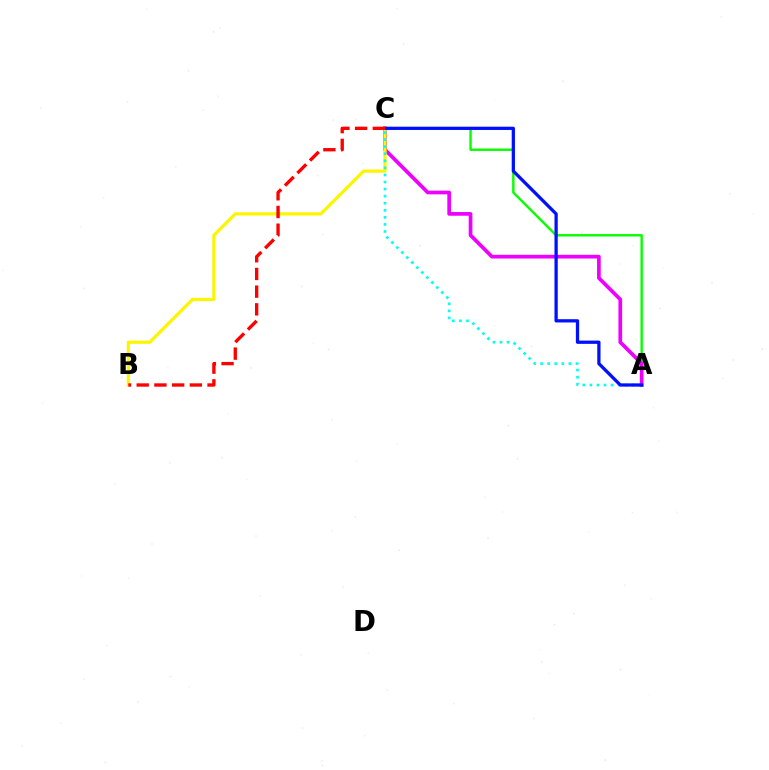{('A', 'C'): [{'color': '#08ff00', 'line_style': 'solid', 'thickness': 1.74}, {'color': '#ee00ff', 'line_style': 'solid', 'thickness': 2.66}, {'color': '#00fff6', 'line_style': 'dotted', 'thickness': 1.92}, {'color': '#0010ff', 'line_style': 'solid', 'thickness': 2.35}], ('B', 'C'): [{'color': '#fcf500', 'line_style': 'solid', 'thickness': 2.31}, {'color': '#ff0000', 'line_style': 'dashed', 'thickness': 2.41}]}